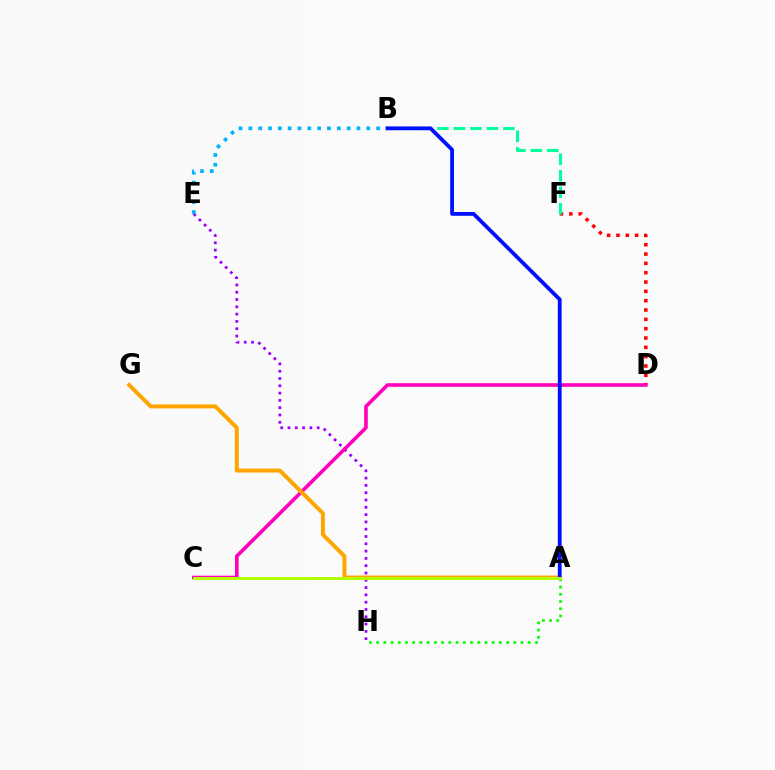{('D', 'F'): [{'color': '#ff0000', 'line_style': 'dotted', 'thickness': 2.53}], ('B', 'F'): [{'color': '#00ff9d', 'line_style': 'dashed', 'thickness': 2.24}], ('E', 'H'): [{'color': '#9b00ff', 'line_style': 'dotted', 'thickness': 1.98}], ('B', 'E'): [{'color': '#00b5ff', 'line_style': 'dotted', 'thickness': 2.67}], ('C', 'D'): [{'color': '#ff00bd', 'line_style': 'solid', 'thickness': 2.59}], ('A', 'H'): [{'color': '#08ff00', 'line_style': 'dotted', 'thickness': 1.96}], ('A', 'G'): [{'color': '#ffa500', 'line_style': 'solid', 'thickness': 2.86}], ('A', 'B'): [{'color': '#0010ff', 'line_style': 'solid', 'thickness': 2.74}], ('A', 'C'): [{'color': '#b3ff00', 'line_style': 'solid', 'thickness': 2.13}]}